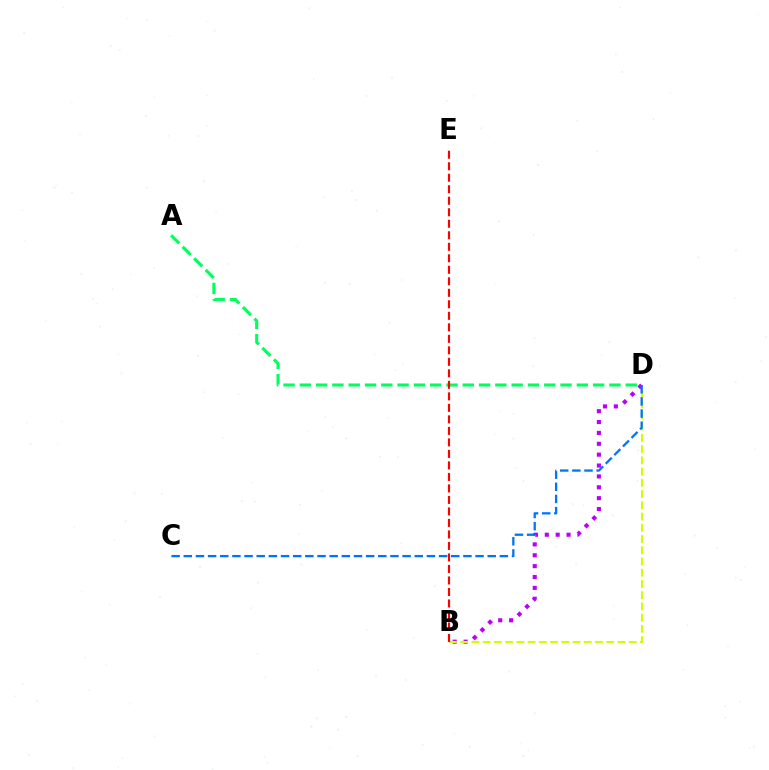{('B', 'D'): [{'color': '#b900ff', 'line_style': 'dotted', 'thickness': 2.95}, {'color': '#d1ff00', 'line_style': 'dashed', 'thickness': 1.53}], ('C', 'D'): [{'color': '#0074ff', 'line_style': 'dashed', 'thickness': 1.65}], ('A', 'D'): [{'color': '#00ff5c', 'line_style': 'dashed', 'thickness': 2.21}], ('B', 'E'): [{'color': '#ff0000', 'line_style': 'dashed', 'thickness': 1.56}]}